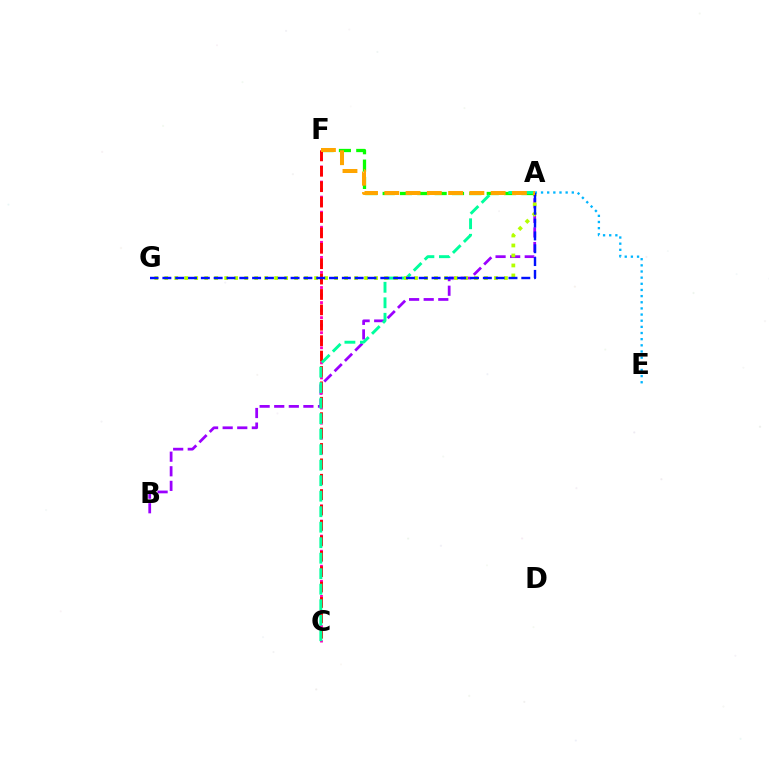{('A', 'B'): [{'color': '#9b00ff', 'line_style': 'dashed', 'thickness': 1.98}], ('A', 'F'): [{'color': '#08ff00', 'line_style': 'dashed', 'thickness': 2.36}, {'color': '#ffa500', 'line_style': 'dashed', 'thickness': 2.89}], ('C', 'F'): [{'color': '#ff00bd', 'line_style': 'dotted', 'thickness': 2.05}, {'color': '#ff0000', 'line_style': 'dashed', 'thickness': 2.09}], ('A', 'C'): [{'color': '#00ff9d', 'line_style': 'dashed', 'thickness': 2.11}], ('A', 'G'): [{'color': '#b3ff00', 'line_style': 'dotted', 'thickness': 2.71}, {'color': '#0010ff', 'line_style': 'dashed', 'thickness': 1.74}], ('A', 'E'): [{'color': '#00b5ff', 'line_style': 'dotted', 'thickness': 1.67}]}